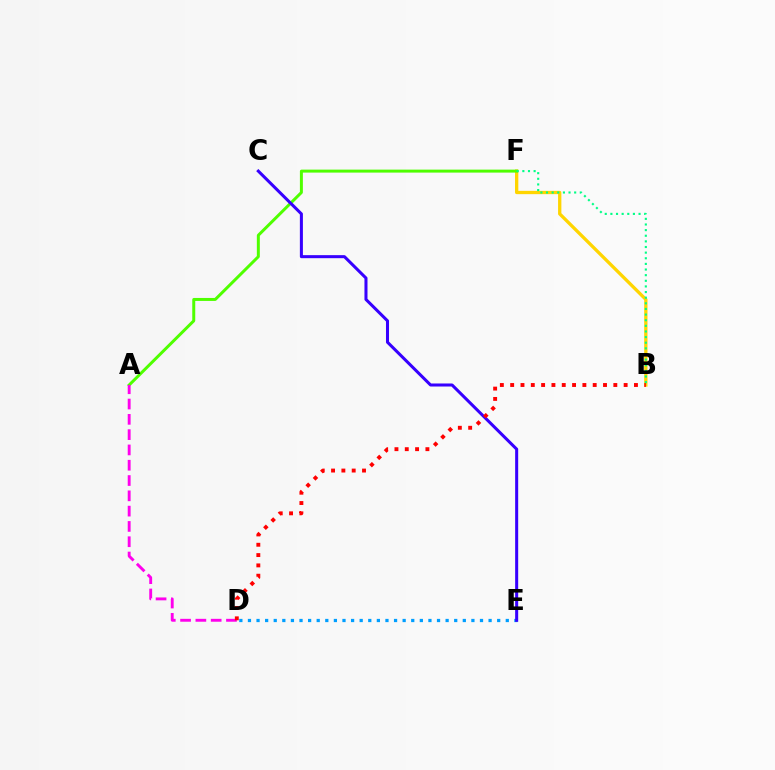{('B', 'F'): [{'color': '#ffd500', 'line_style': 'solid', 'thickness': 2.38}, {'color': '#00ff86', 'line_style': 'dotted', 'thickness': 1.53}], ('A', 'F'): [{'color': '#4fff00', 'line_style': 'solid', 'thickness': 2.14}], ('A', 'D'): [{'color': '#ff00ed', 'line_style': 'dashed', 'thickness': 2.08}], ('D', 'E'): [{'color': '#009eff', 'line_style': 'dotted', 'thickness': 2.34}], ('C', 'E'): [{'color': '#3700ff', 'line_style': 'solid', 'thickness': 2.19}], ('B', 'D'): [{'color': '#ff0000', 'line_style': 'dotted', 'thickness': 2.8}]}